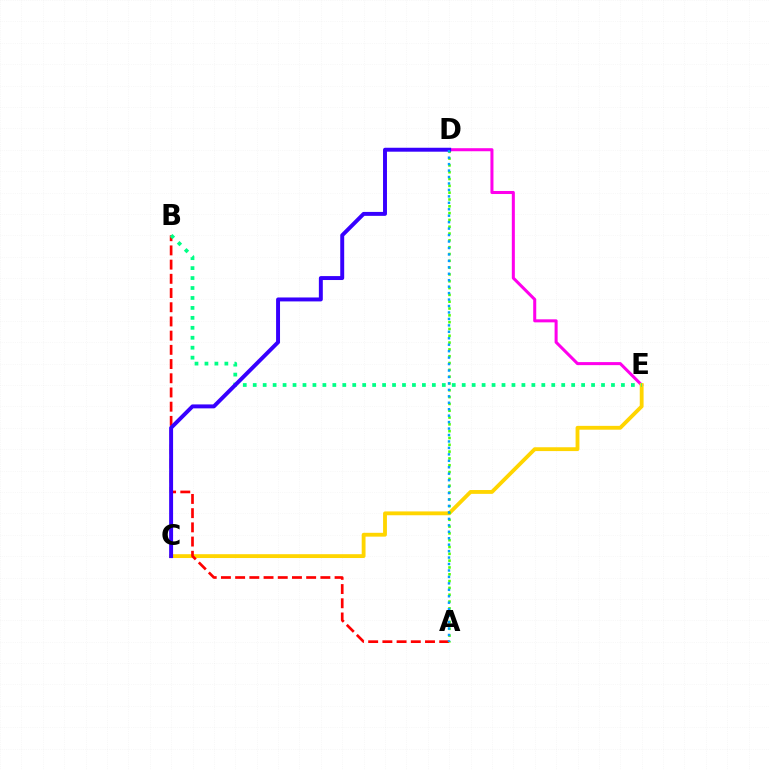{('D', 'E'): [{'color': '#ff00ed', 'line_style': 'solid', 'thickness': 2.19}], ('C', 'E'): [{'color': '#ffd500', 'line_style': 'solid', 'thickness': 2.76}], ('A', 'B'): [{'color': '#ff0000', 'line_style': 'dashed', 'thickness': 1.93}], ('A', 'D'): [{'color': '#4fff00', 'line_style': 'dotted', 'thickness': 1.85}, {'color': '#009eff', 'line_style': 'dotted', 'thickness': 1.75}], ('B', 'E'): [{'color': '#00ff86', 'line_style': 'dotted', 'thickness': 2.7}], ('C', 'D'): [{'color': '#3700ff', 'line_style': 'solid', 'thickness': 2.84}]}